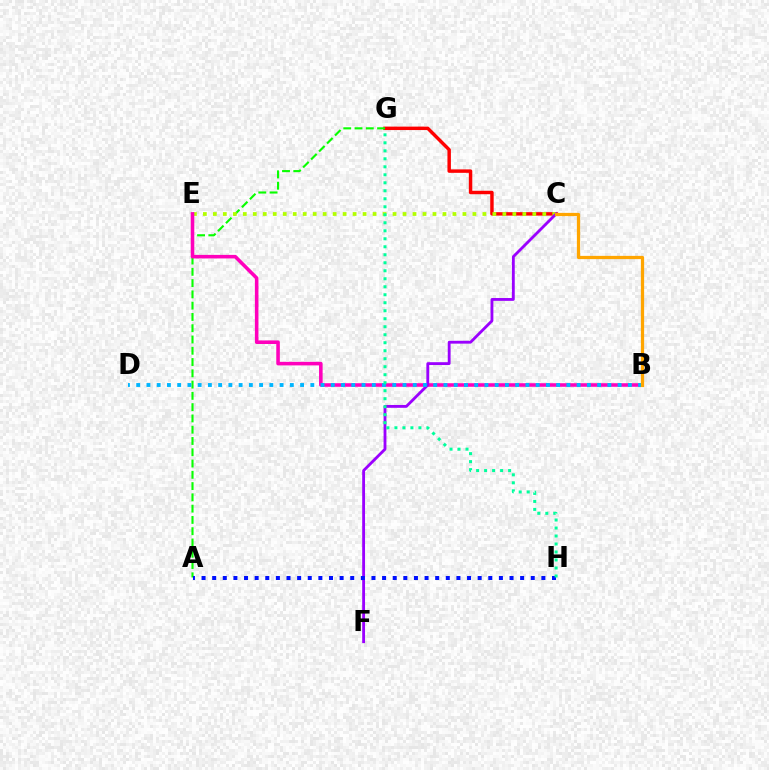{('C', 'G'): [{'color': '#ff0000', 'line_style': 'solid', 'thickness': 2.48}], ('A', 'G'): [{'color': '#08ff00', 'line_style': 'dashed', 'thickness': 1.53}], ('C', 'E'): [{'color': '#b3ff00', 'line_style': 'dotted', 'thickness': 2.71}], ('B', 'E'): [{'color': '#ff00bd', 'line_style': 'solid', 'thickness': 2.57}], ('C', 'F'): [{'color': '#9b00ff', 'line_style': 'solid', 'thickness': 2.04}], ('A', 'H'): [{'color': '#0010ff', 'line_style': 'dotted', 'thickness': 2.89}], ('B', 'D'): [{'color': '#00b5ff', 'line_style': 'dotted', 'thickness': 2.78}], ('G', 'H'): [{'color': '#00ff9d', 'line_style': 'dotted', 'thickness': 2.17}], ('B', 'C'): [{'color': '#ffa500', 'line_style': 'solid', 'thickness': 2.34}]}